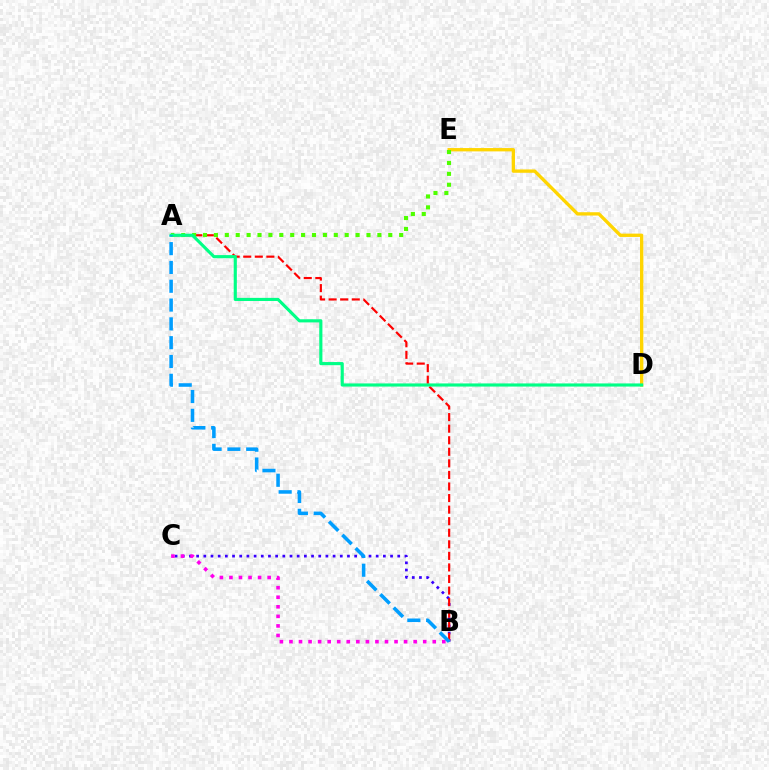{('D', 'E'): [{'color': '#ffd500', 'line_style': 'solid', 'thickness': 2.4}], ('B', 'C'): [{'color': '#3700ff', 'line_style': 'dotted', 'thickness': 1.95}, {'color': '#ff00ed', 'line_style': 'dotted', 'thickness': 2.6}], ('A', 'B'): [{'color': '#ff0000', 'line_style': 'dashed', 'thickness': 1.57}, {'color': '#009eff', 'line_style': 'dashed', 'thickness': 2.56}], ('A', 'E'): [{'color': '#4fff00', 'line_style': 'dotted', 'thickness': 2.96}], ('A', 'D'): [{'color': '#00ff86', 'line_style': 'solid', 'thickness': 2.26}]}